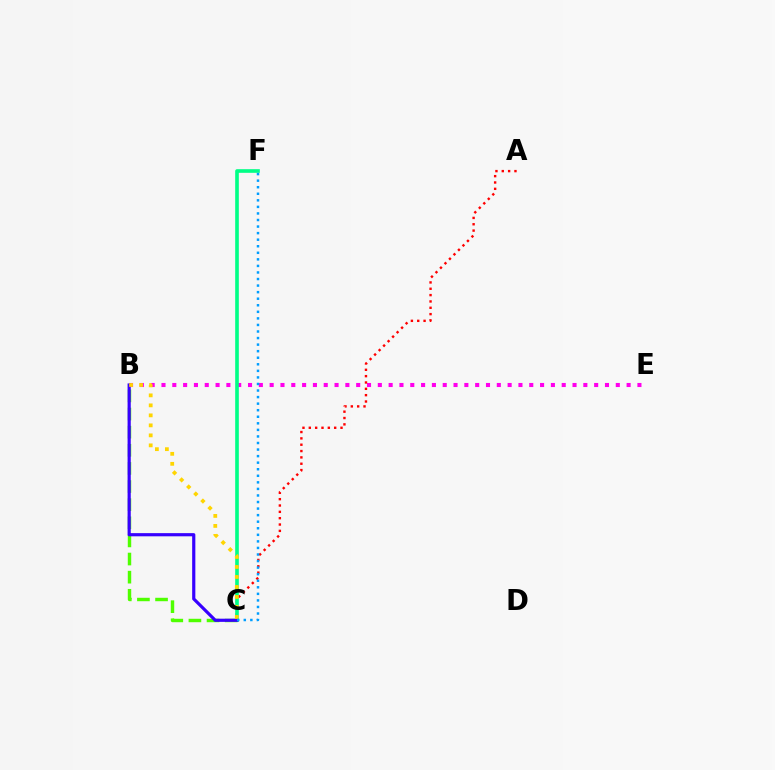{('B', 'C'): [{'color': '#4fff00', 'line_style': 'dashed', 'thickness': 2.46}, {'color': '#3700ff', 'line_style': 'solid', 'thickness': 2.29}, {'color': '#ffd500', 'line_style': 'dotted', 'thickness': 2.72}], ('B', 'E'): [{'color': '#ff00ed', 'line_style': 'dotted', 'thickness': 2.94}], ('A', 'C'): [{'color': '#ff0000', 'line_style': 'dotted', 'thickness': 1.72}], ('C', 'F'): [{'color': '#00ff86', 'line_style': 'solid', 'thickness': 2.62}, {'color': '#009eff', 'line_style': 'dotted', 'thickness': 1.78}]}